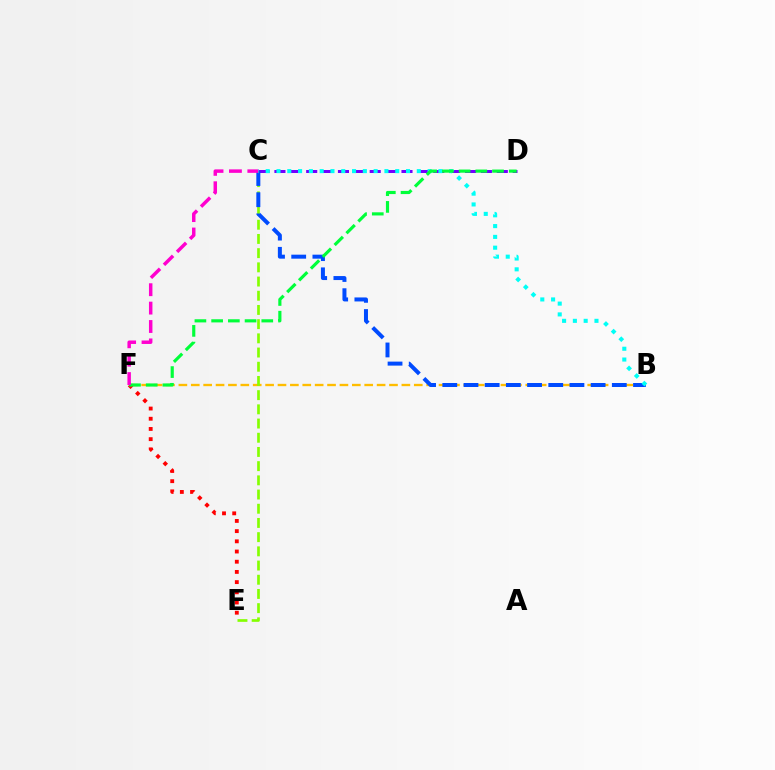{('C', 'D'): [{'color': '#7200ff', 'line_style': 'dashed', 'thickness': 2.16}], ('B', 'F'): [{'color': '#ffbd00', 'line_style': 'dashed', 'thickness': 1.68}], ('C', 'E'): [{'color': '#84ff00', 'line_style': 'dashed', 'thickness': 1.93}], ('E', 'F'): [{'color': '#ff0000', 'line_style': 'dotted', 'thickness': 2.77}], ('B', 'C'): [{'color': '#004bff', 'line_style': 'dashed', 'thickness': 2.88}, {'color': '#00fff6', 'line_style': 'dotted', 'thickness': 2.93}], ('D', 'F'): [{'color': '#00ff39', 'line_style': 'dashed', 'thickness': 2.27}], ('C', 'F'): [{'color': '#ff00cf', 'line_style': 'dashed', 'thickness': 2.5}]}